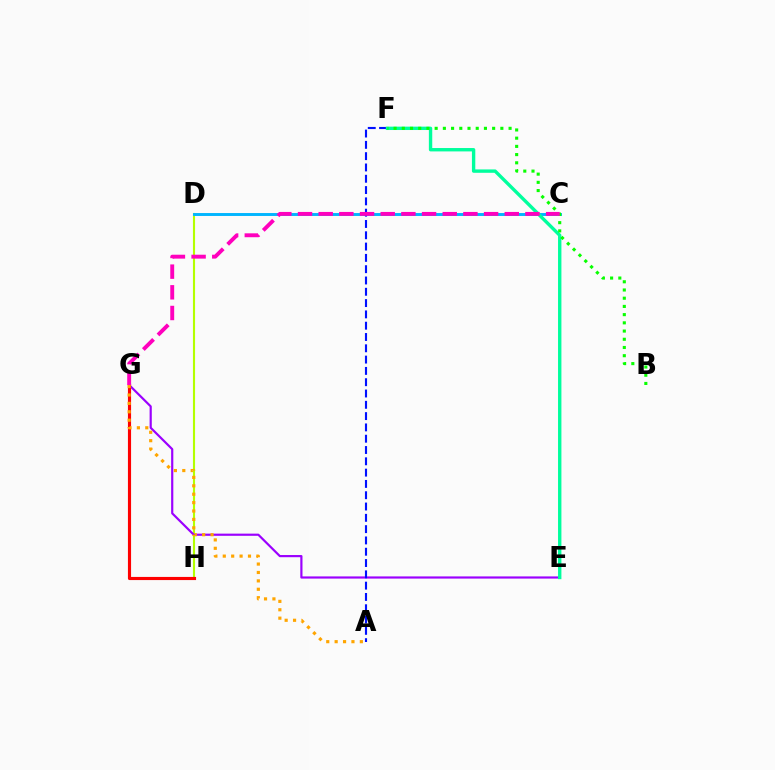{('D', 'H'): [{'color': '#b3ff00', 'line_style': 'solid', 'thickness': 1.53}], ('C', 'D'): [{'color': '#00b5ff', 'line_style': 'solid', 'thickness': 2.11}], ('E', 'G'): [{'color': '#9b00ff', 'line_style': 'solid', 'thickness': 1.57}], ('G', 'H'): [{'color': '#ff0000', 'line_style': 'solid', 'thickness': 2.26}], ('A', 'F'): [{'color': '#0010ff', 'line_style': 'dashed', 'thickness': 1.54}], ('E', 'F'): [{'color': '#00ff9d', 'line_style': 'solid', 'thickness': 2.43}], ('B', 'F'): [{'color': '#08ff00', 'line_style': 'dotted', 'thickness': 2.23}], ('C', 'G'): [{'color': '#ff00bd', 'line_style': 'dashed', 'thickness': 2.81}], ('A', 'G'): [{'color': '#ffa500', 'line_style': 'dotted', 'thickness': 2.28}]}